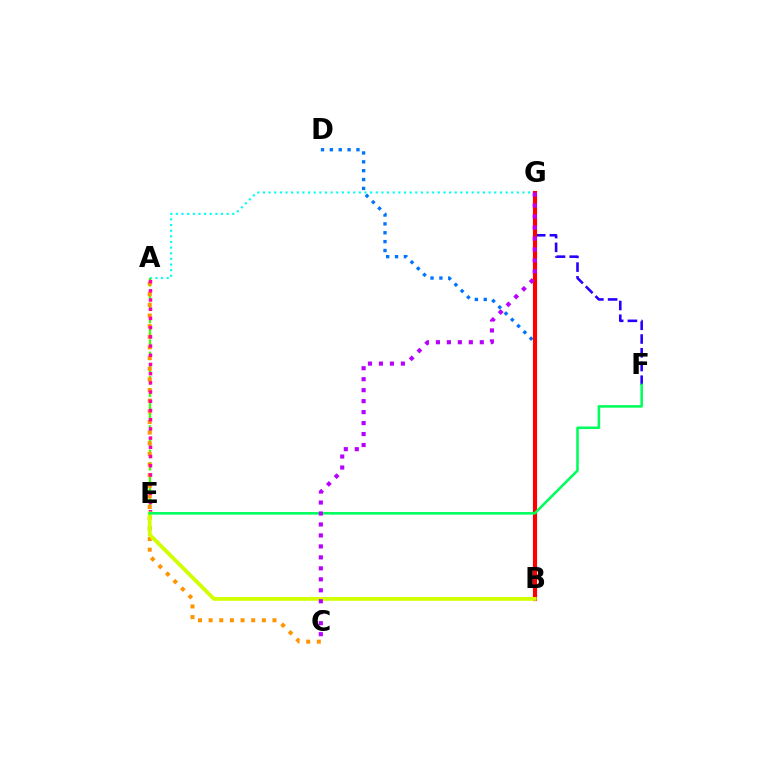{('F', 'G'): [{'color': '#2500ff', 'line_style': 'dashed', 'thickness': 1.86}], ('A', 'G'): [{'color': '#00fff6', 'line_style': 'dotted', 'thickness': 1.53}], ('A', 'E'): [{'color': '#3dff00', 'line_style': 'dashed', 'thickness': 1.67}, {'color': '#ff00ac', 'line_style': 'dotted', 'thickness': 2.5}], ('A', 'C'): [{'color': '#ff9400', 'line_style': 'dotted', 'thickness': 2.89}], ('B', 'D'): [{'color': '#0074ff', 'line_style': 'dotted', 'thickness': 2.41}], ('B', 'G'): [{'color': '#ff0000', 'line_style': 'solid', 'thickness': 2.99}], ('B', 'E'): [{'color': '#d1ff00', 'line_style': 'solid', 'thickness': 2.75}], ('E', 'F'): [{'color': '#00ff5c', 'line_style': 'solid', 'thickness': 1.85}], ('C', 'G'): [{'color': '#b900ff', 'line_style': 'dotted', 'thickness': 2.98}]}